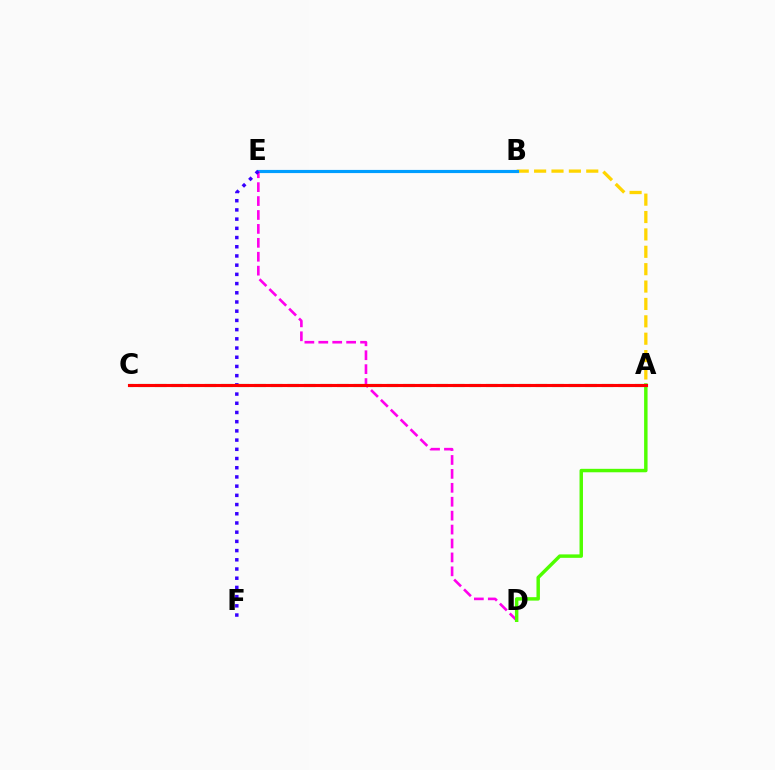{('A', 'B'): [{'color': '#ffd500', 'line_style': 'dashed', 'thickness': 2.36}], ('A', 'C'): [{'color': '#00ff86', 'line_style': 'dashed', 'thickness': 2.25}, {'color': '#ff0000', 'line_style': 'solid', 'thickness': 2.24}], ('B', 'E'): [{'color': '#009eff', 'line_style': 'solid', 'thickness': 2.28}], ('D', 'E'): [{'color': '#ff00ed', 'line_style': 'dashed', 'thickness': 1.89}], ('E', 'F'): [{'color': '#3700ff', 'line_style': 'dotted', 'thickness': 2.5}], ('A', 'D'): [{'color': '#4fff00', 'line_style': 'solid', 'thickness': 2.49}]}